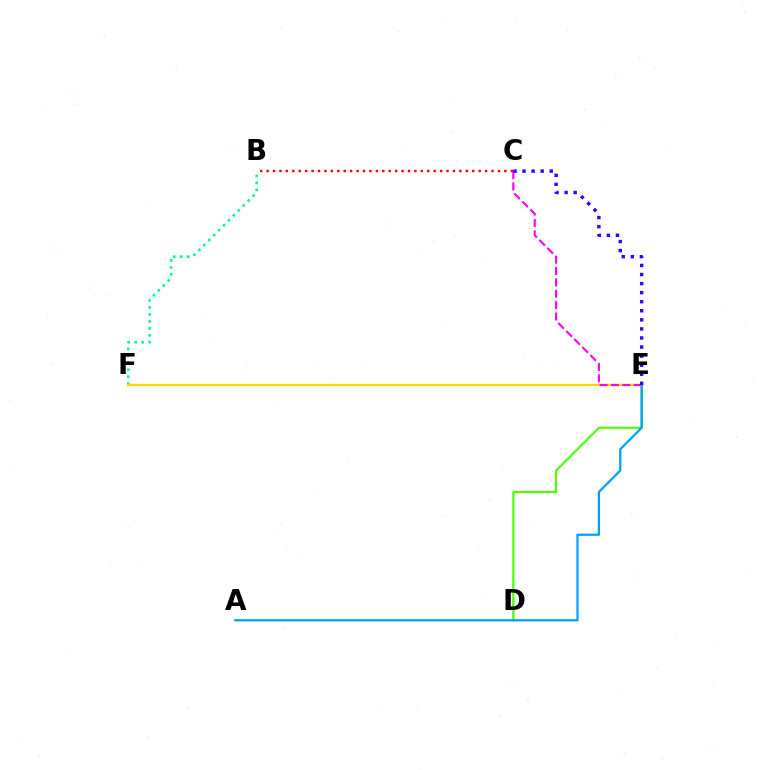{('D', 'E'): [{'color': '#4fff00', 'line_style': 'solid', 'thickness': 1.58}], ('B', 'F'): [{'color': '#00ff86', 'line_style': 'dotted', 'thickness': 1.89}], ('B', 'C'): [{'color': '#ff0000', 'line_style': 'dotted', 'thickness': 1.75}], ('E', 'F'): [{'color': '#ffd500', 'line_style': 'solid', 'thickness': 1.73}], ('C', 'E'): [{'color': '#ff00ed', 'line_style': 'dashed', 'thickness': 1.54}, {'color': '#3700ff', 'line_style': 'dotted', 'thickness': 2.46}], ('A', 'E'): [{'color': '#009eff', 'line_style': 'solid', 'thickness': 1.6}]}